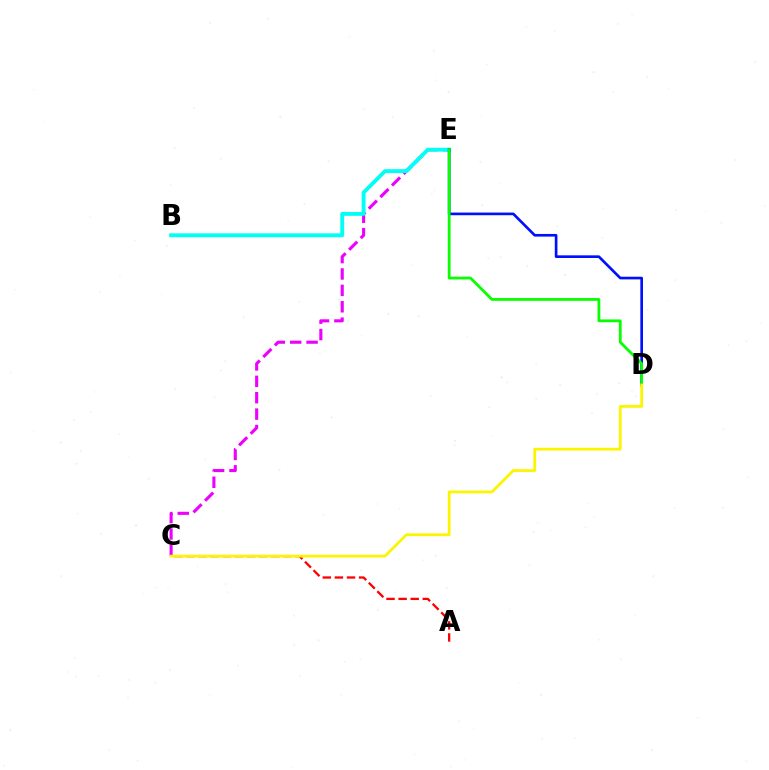{('C', 'E'): [{'color': '#ee00ff', 'line_style': 'dashed', 'thickness': 2.23}], ('A', 'C'): [{'color': '#ff0000', 'line_style': 'dashed', 'thickness': 1.64}], ('B', 'E'): [{'color': '#00fff6', 'line_style': 'solid', 'thickness': 2.79}], ('D', 'E'): [{'color': '#0010ff', 'line_style': 'solid', 'thickness': 1.92}, {'color': '#08ff00', 'line_style': 'solid', 'thickness': 2.0}], ('C', 'D'): [{'color': '#fcf500', 'line_style': 'solid', 'thickness': 1.99}]}